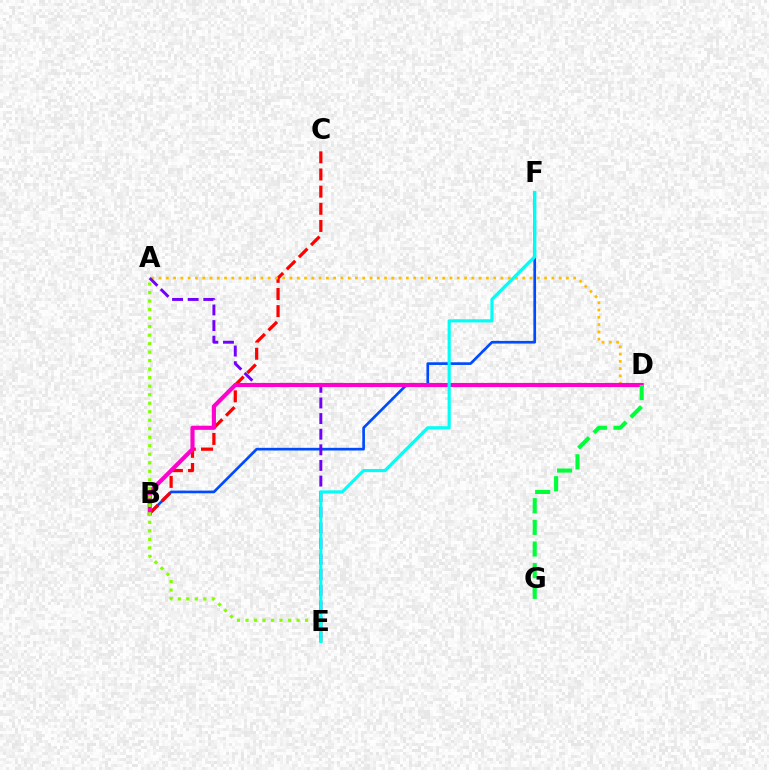{('B', 'F'): [{'color': '#004bff', 'line_style': 'solid', 'thickness': 1.93}], ('B', 'C'): [{'color': '#ff0000', 'line_style': 'dashed', 'thickness': 2.33}], ('A', 'D'): [{'color': '#ffbd00', 'line_style': 'dotted', 'thickness': 1.98}], ('A', 'E'): [{'color': '#7200ff', 'line_style': 'dashed', 'thickness': 2.12}, {'color': '#84ff00', 'line_style': 'dotted', 'thickness': 2.31}], ('B', 'D'): [{'color': '#ff00cf', 'line_style': 'solid', 'thickness': 2.98}], ('D', 'G'): [{'color': '#00ff39', 'line_style': 'dashed', 'thickness': 2.94}], ('E', 'F'): [{'color': '#00fff6', 'line_style': 'solid', 'thickness': 2.28}]}